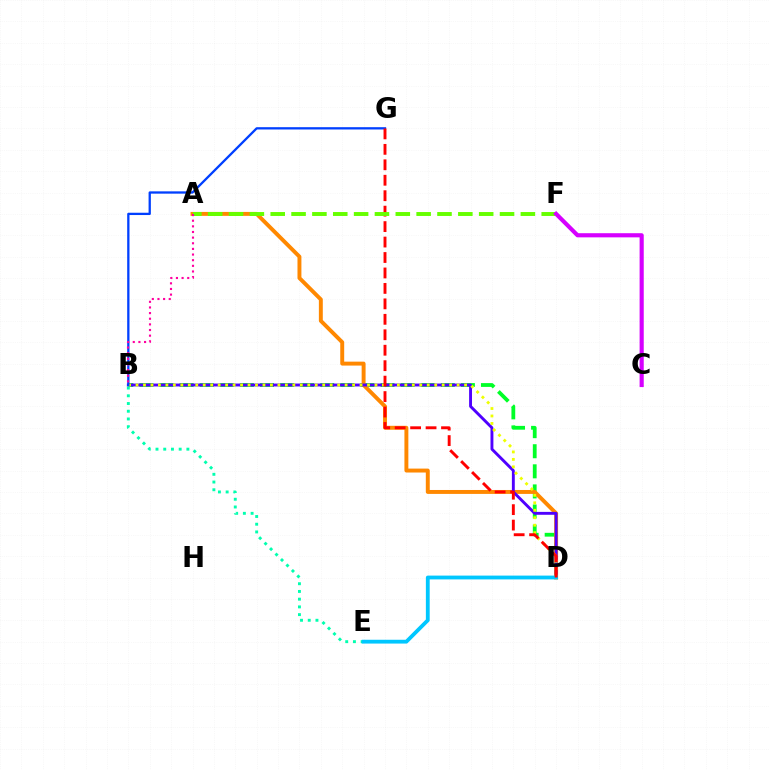{('B', 'D'): [{'color': '#00ff27', 'line_style': 'dashed', 'thickness': 2.73}, {'color': '#4f00ff', 'line_style': 'solid', 'thickness': 2.09}, {'color': '#eeff00', 'line_style': 'dotted', 'thickness': 2.03}], ('A', 'D'): [{'color': '#ff8800', 'line_style': 'solid', 'thickness': 2.83}], ('B', 'E'): [{'color': '#00ffaf', 'line_style': 'dotted', 'thickness': 2.1}], ('D', 'E'): [{'color': '#00c7ff', 'line_style': 'solid', 'thickness': 2.74}], ('B', 'G'): [{'color': '#003fff', 'line_style': 'solid', 'thickness': 1.65}], ('D', 'G'): [{'color': '#ff0000', 'line_style': 'dashed', 'thickness': 2.1}], ('A', 'F'): [{'color': '#66ff00', 'line_style': 'dashed', 'thickness': 2.83}], ('A', 'B'): [{'color': '#ff00a0', 'line_style': 'dotted', 'thickness': 1.53}], ('C', 'F'): [{'color': '#d600ff', 'line_style': 'solid', 'thickness': 2.98}]}